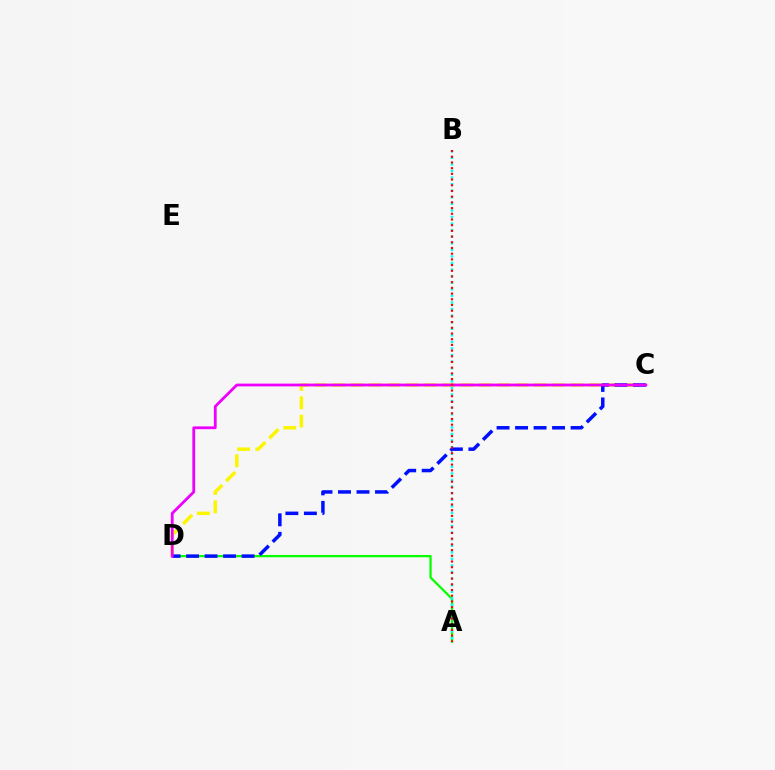{('A', 'D'): [{'color': '#08ff00', 'line_style': 'solid', 'thickness': 1.65}], ('A', 'B'): [{'color': '#00fff6', 'line_style': 'dotted', 'thickness': 1.79}, {'color': '#ff0000', 'line_style': 'dotted', 'thickness': 1.55}], ('C', 'D'): [{'color': '#fcf500', 'line_style': 'dashed', 'thickness': 2.49}, {'color': '#0010ff', 'line_style': 'dashed', 'thickness': 2.51}, {'color': '#ee00ff', 'line_style': 'solid', 'thickness': 2.01}]}